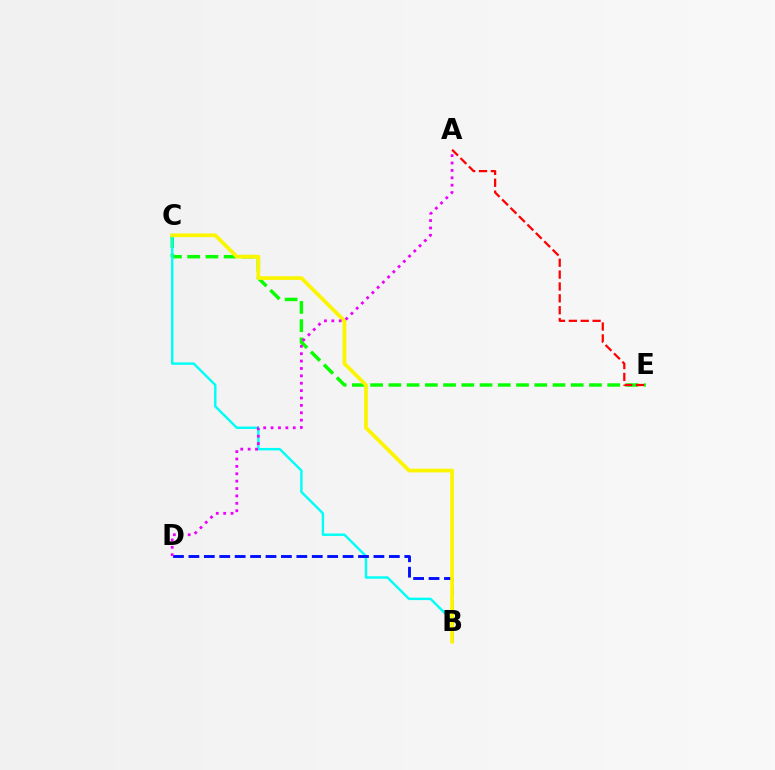{('C', 'E'): [{'color': '#08ff00', 'line_style': 'dashed', 'thickness': 2.48}], ('B', 'C'): [{'color': '#00fff6', 'line_style': 'solid', 'thickness': 1.75}, {'color': '#fcf500', 'line_style': 'solid', 'thickness': 2.69}], ('B', 'D'): [{'color': '#0010ff', 'line_style': 'dashed', 'thickness': 2.09}], ('A', 'E'): [{'color': '#ff0000', 'line_style': 'dashed', 'thickness': 1.61}], ('A', 'D'): [{'color': '#ee00ff', 'line_style': 'dotted', 'thickness': 2.01}]}